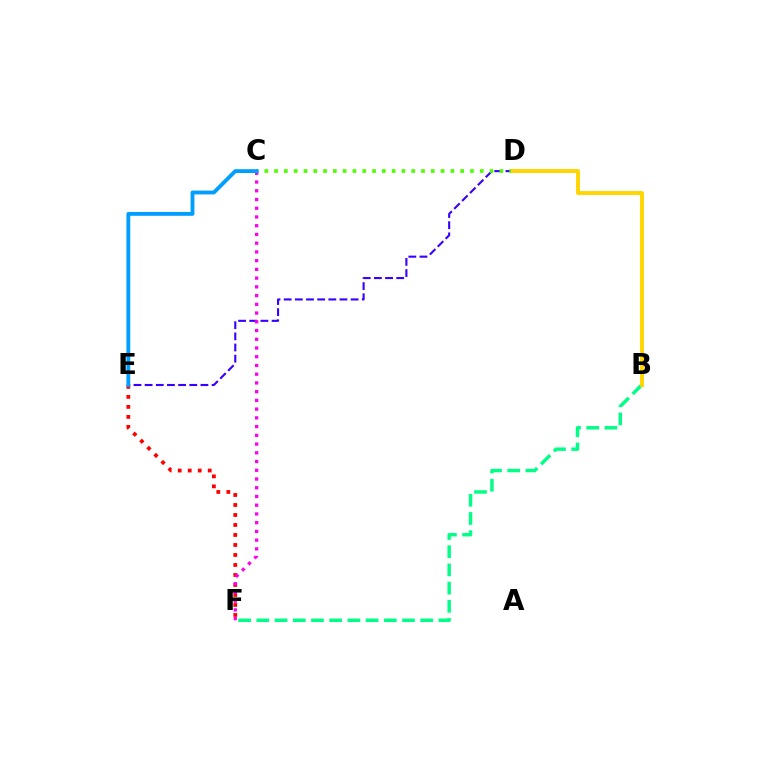{('B', 'F'): [{'color': '#00ff86', 'line_style': 'dashed', 'thickness': 2.47}], ('D', 'E'): [{'color': '#3700ff', 'line_style': 'dashed', 'thickness': 1.52}], ('E', 'F'): [{'color': '#ff0000', 'line_style': 'dotted', 'thickness': 2.72}], ('C', 'D'): [{'color': '#4fff00', 'line_style': 'dotted', 'thickness': 2.66}], ('B', 'D'): [{'color': '#ffd500', 'line_style': 'solid', 'thickness': 2.8}], ('C', 'F'): [{'color': '#ff00ed', 'line_style': 'dotted', 'thickness': 2.37}], ('C', 'E'): [{'color': '#009eff', 'line_style': 'solid', 'thickness': 2.76}]}